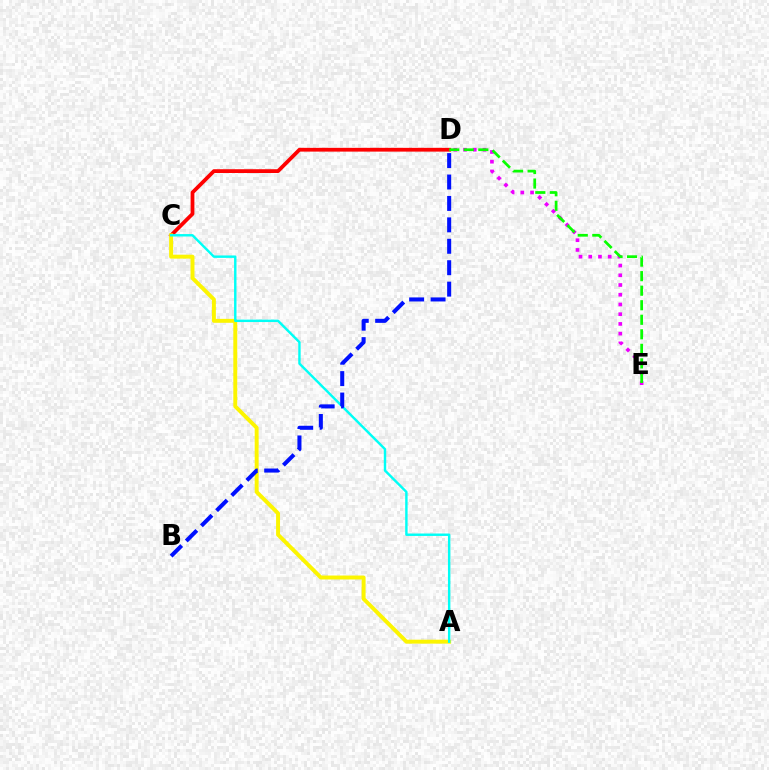{('C', 'D'): [{'color': '#ff0000', 'line_style': 'solid', 'thickness': 2.72}], ('D', 'E'): [{'color': '#ee00ff', 'line_style': 'dotted', 'thickness': 2.64}, {'color': '#08ff00', 'line_style': 'dashed', 'thickness': 1.98}], ('A', 'C'): [{'color': '#fcf500', 'line_style': 'solid', 'thickness': 2.84}, {'color': '#00fff6', 'line_style': 'solid', 'thickness': 1.75}], ('B', 'D'): [{'color': '#0010ff', 'line_style': 'dashed', 'thickness': 2.91}]}